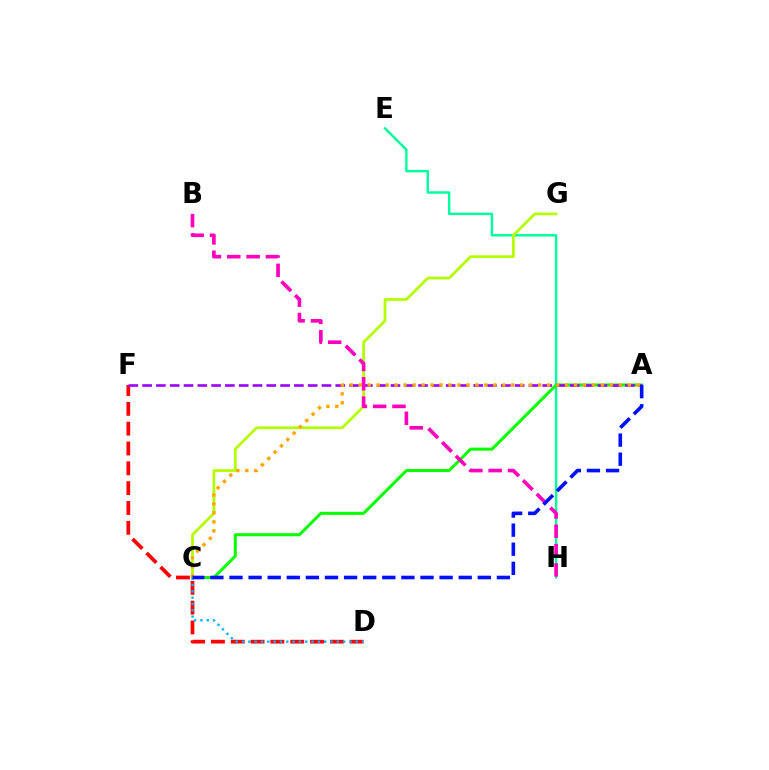{('D', 'F'): [{'color': '#ff0000', 'line_style': 'dashed', 'thickness': 2.69}], ('E', 'H'): [{'color': '#00ff9d', 'line_style': 'solid', 'thickness': 1.75}], ('A', 'C'): [{'color': '#08ff00', 'line_style': 'solid', 'thickness': 2.17}, {'color': '#ffa500', 'line_style': 'dotted', 'thickness': 2.44}, {'color': '#0010ff', 'line_style': 'dashed', 'thickness': 2.59}], ('C', 'G'): [{'color': '#b3ff00', 'line_style': 'solid', 'thickness': 1.98}], ('C', 'D'): [{'color': '#00b5ff', 'line_style': 'dotted', 'thickness': 1.72}], ('A', 'F'): [{'color': '#9b00ff', 'line_style': 'dashed', 'thickness': 1.87}], ('B', 'H'): [{'color': '#ff00bd', 'line_style': 'dashed', 'thickness': 2.63}]}